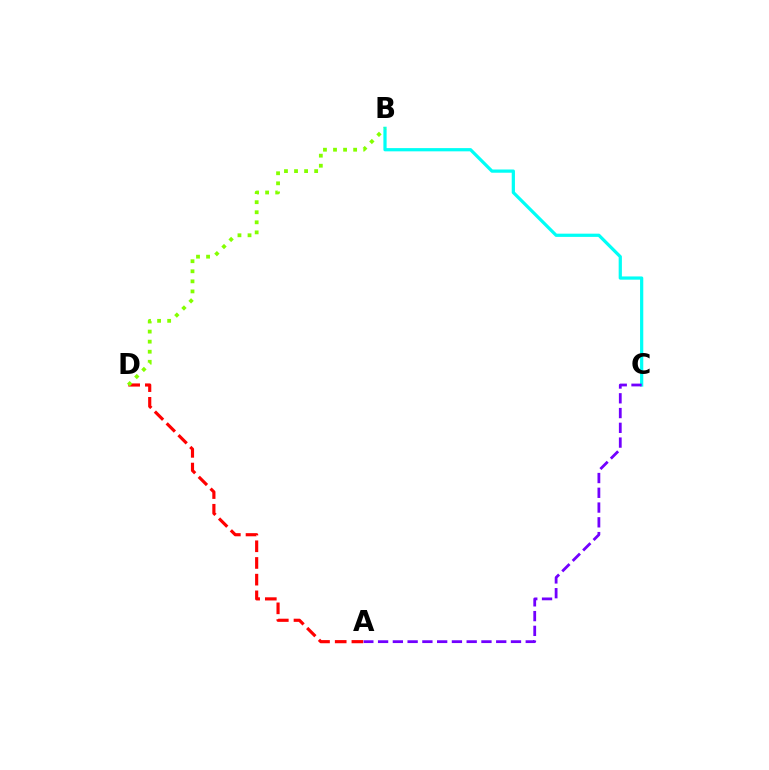{('B', 'C'): [{'color': '#00fff6', 'line_style': 'solid', 'thickness': 2.32}], ('A', 'D'): [{'color': '#ff0000', 'line_style': 'dashed', 'thickness': 2.27}], ('A', 'C'): [{'color': '#7200ff', 'line_style': 'dashed', 'thickness': 2.01}], ('B', 'D'): [{'color': '#84ff00', 'line_style': 'dotted', 'thickness': 2.73}]}